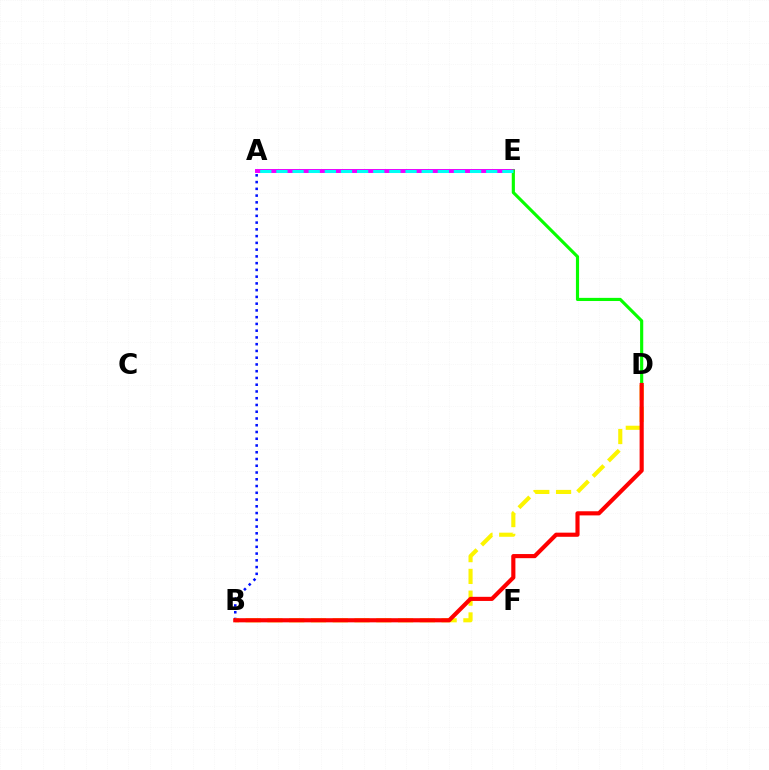{('A', 'B'): [{'color': '#0010ff', 'line_style': 'dotted', 'thickness': 1.84}], ('A', 'E'): [{'color': '#ee00ff', 'line_style': 'solid', 'thickness': 2.84}, {'color': '#00fff6', 'line_style': 'dashed', 'thickness': 2.19}], ('B', 'D'): [{'color': '#fcf500', 'line_style': 'dashed', 'thickness': 2.96}, {'color': '#ff0000', 'line_style': 'solid', 'thickness': 2.98}], ('D', 'E'): [{'color': '#08ff00', 'line_style': 'solid', 'thickness': 2.26}]}